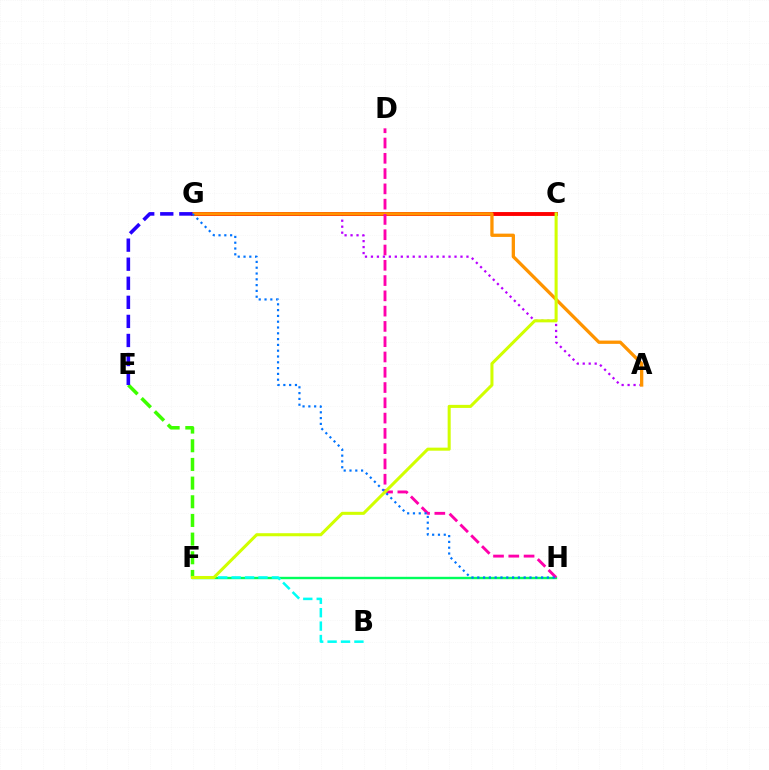{('A', 'G'): [{'color': '#b900ff', 'line_style': 'dotted', 'thickness': 1.62}, {'color': '#ff9400', 'line_style': 'solid', 'thickness': 2.37}], ('E', 'F'): [{'color': '#3dff00', 'line_style': 'dashed', 'thickness': 2.54}], ('F', 'H'): [{'color': '#00ff5c', 'line_style': 'solid', 'thickness': 1.72}], ('B', 'F'): [{'color': '#00fff6', 'line_style': 'dashed', 'thickness': 1.82}], ('C', 'G'): [{'color': '#ff0000', 'line_style': 'solid', 'thickness': 2.8}], ('D', 'H'): [{'color': '#ff00ac', 'line_style': 'dashed', 'thickness': 2.08}], ('C', 'F'): [{'color': '#d1ff00', 'line_style': 'solid', 'thickness': 2.19}], ('G', 'H'): [{'color': '#0074ff', 'line_style': 'dotted', 'thickness': 1.58}], ('E', 'G'): [{'color': '#2500ff', 'line_style': 'dashed', 'thickness': 2.59}]}